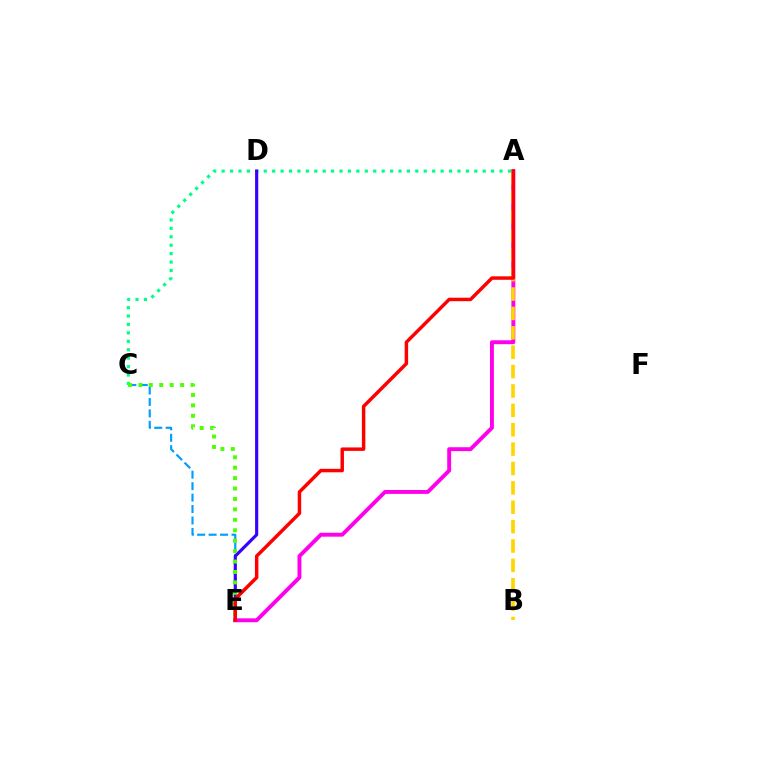{('A', 'E'): [{'color': '#ff00ed', 'line_style': 'solid', 'thickness': 2.81}, {'color': '#ff0000', 'line_style': 'solid', 'thickness': 2.49}], ('C', 'E'): [{'color': '#009eff', 'line_style': 'dashed', 'thickness': 1.55}, {'color': '#4fff00', 'line_style': 'dotted', 'thickness': 2.83}], ('A', 'C'): [{'color': '#00ff86', 'line_style': 'dotted', 'thickness': 2.29}], ('D', 'E'): [{'color': '#3700ff', 'line_style': 'solid', 'thickness': 2.27}], ('A', 'B'): [{'color': '#ffd500', 'line_style': 'dashed', 'thickness': 2.63}]}